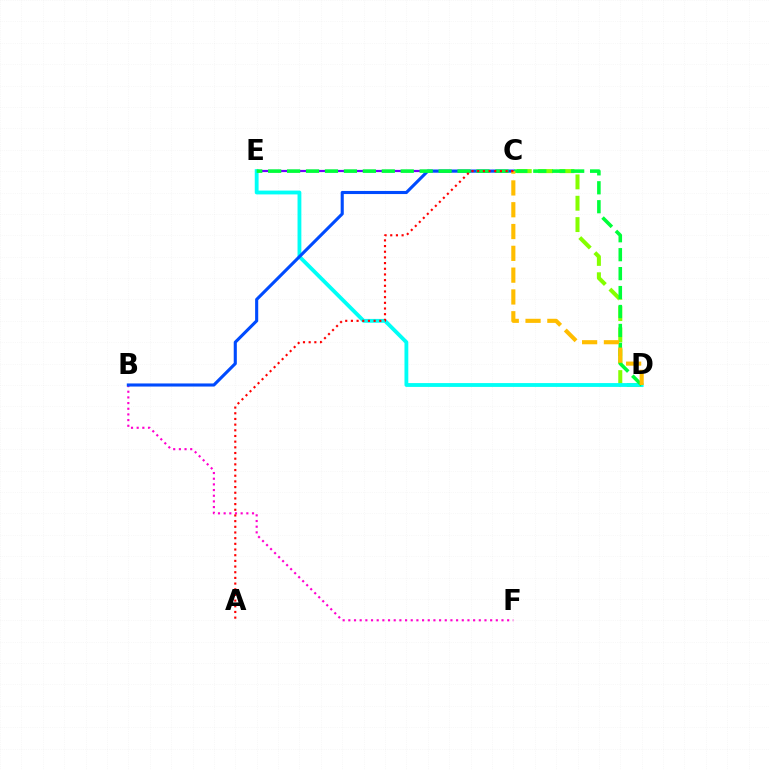{('C', 'E'): [{'color': '#7200ff', 'line_style': 'solid', 'thickness': 1.59}], ('C', 'D'): [{'color': '#84ff00', 'line_style': 'dashed', 'thickness': 2.9}, {'color': '#ffbd00', 'line_style': 'dashed', 'thickness': 2.96}], ('D', 'E'): [{'color': '#00fff6', 'line_style': 'solid', 'thickness': 2.76}, {'color': '#00ff39', 'line_style': 'dashed', 'thickness': 2.57}], ('B', 'F'): [{'color': '#ff00cf', 'line_style': 'dotted', 'thickness': 1.54}], ('B', 'C'): [{'color': '#004bff', 'line_style': 'solid', 'thickness': 2.23}], ('A', 'C'): [{'color': '#ff0000', 'line_style': 'dotted', 'thickness': 1.54}]}